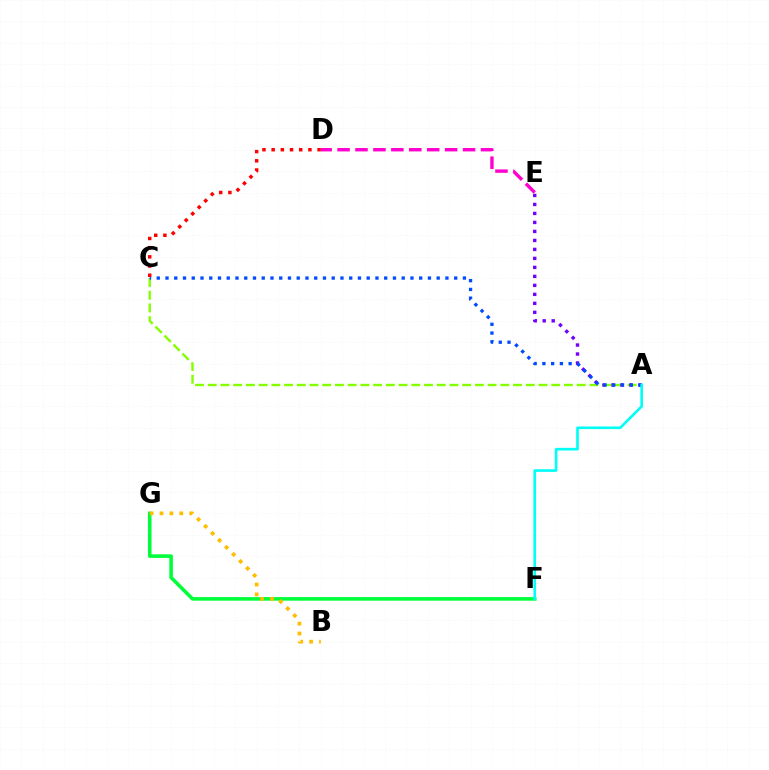{('F', 'G'): [{'color': '#00ff39', 'line_style': 'solid', 'thickness': 2.58}], ('A', 'C'): [{'color': '#84ff00', 'line_style': 'dashed', 'thickness': 1.73}, {'color': '#004bff', 'line_style': 'dotted', 'thickness': 2.38}], ('A', 'E'): [{'color': '#7200ff', 'line_style': 'dotted', 'thickness': 2.44}], ('C', 'D'): [{'color': '#ff0000', 'line_style': 'dotted', 'thickness': 2.5}], ('A', 'F'): [{'color': '#00fff6', 'line_style': 'solid', 'thickness': 1.9}], ('D', 'E'): [{'color': '#ff00cf', 'line_style': 'dashed', 'thickness': 2.44}], ('B', 'G'): [{'color': '#ffbd00', 'line_style': 'dotted', 'thickness': 2.69}]}